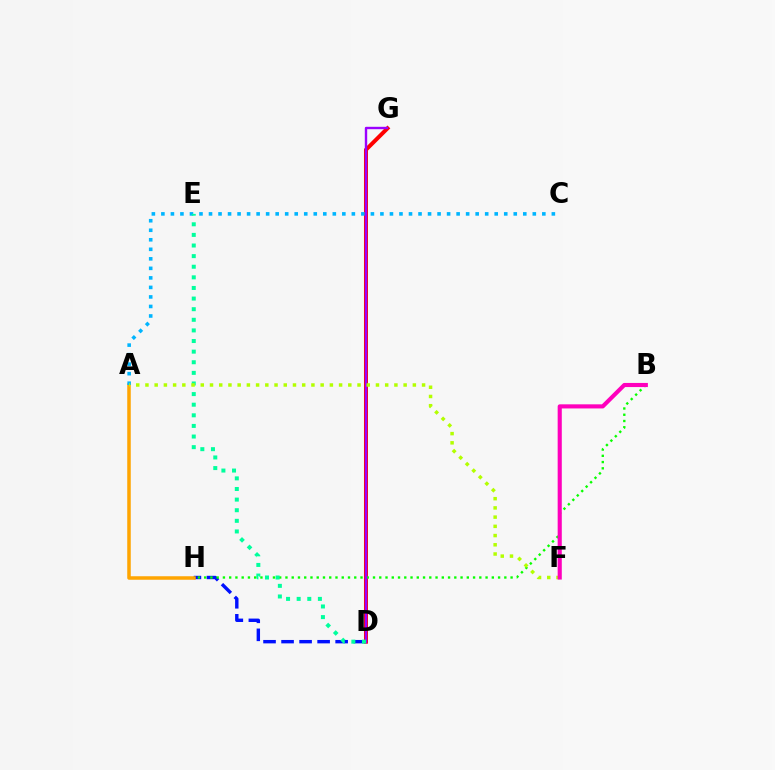{('D', 'H'): [{'color': '#0010ff', 'line_style': 'dashed', 'thickness': 2.45}], ('D', 'G'): [{'color': '#ff0000', 'line_style': 'solid', 'thickness': 2.87}, {'color': '#9b00ff', 'line_style': 'solid', 'thickness': 1.72}], ('A', 'H'): [{'color': '#ffa500', 'line_style': 'solid', 'thickness': 2.53}], ('B', 'H'): [{'color': '#08ff00', 'line_style': 'dotted', 'thickness': 1.7}], ('A', 'C'): [{'color': '#00b5ff', 'line_style': 'dotted', 'thickness': 2.59}], ('D', 'E'): [{'color': '#00ff9d', 'line_style': 'dotted', 'thickness': 2.88}], ('A', 'F'): [{'color': '#b3ff00', 'line_style': 'dotted', 'thickness': 2.51}], ('B', 'F'): [{'color': '#ff00bd', 'line_style': 'solid', 'thickness': 2.97}]}